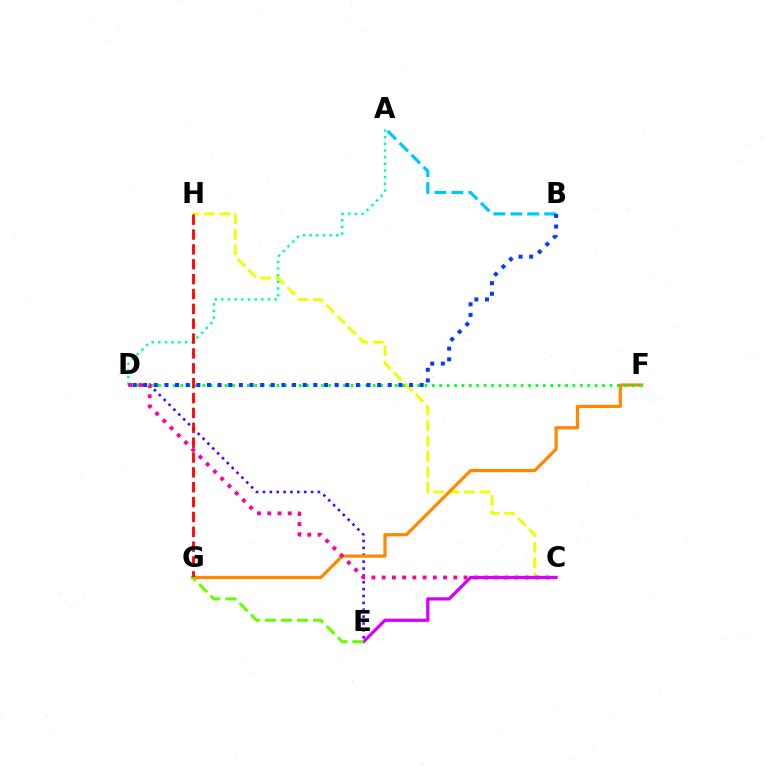{('C', 'H'): [{'color': '#eeff00', 'line_style': 'dashed', 'thickness': 2.1}], ('A', 'D'): [{'color': '#00ffaf', 'line_style': 'dotted', 'thickness': 1.81}], ('A', 'B'): [{'color': '#00c7ff', 'line_style': 'dashed', 'thickness': 2.3}], ('D', 'E'): [{'color': '#4f00ff', 'line_style': 'dotted', 'thickness': 1.87}], ('F', 'G'): [{'color': '#ff8800', 'line_style': 'solid', 'thickness': 2.32}], ('D', 'F'): [{'color': '#00ff27', 'line_style': 'dotted', 'thickness': 2.01}], ('B', 'D'): [{'color': '#003fff', 'line_style': 'dotted', 'thickness': 2.89}], ('C', 'D'): [{'color': '#ff00a0', 'line_style': 'dotted', 'thickness': 2.78}], ('C', 'E'): [{'color': '#d600ff', 'line_style': 'solid', 'thickness': 2.33}], ('G', 'H'): [{'color': '#ff0000', 'line_style': 'dashed', 'thickness': 2.02}], ('E', 'G'): [{'color': '#66ff00', 'line_style': 'dashed', 'thickness': 2.19}]}